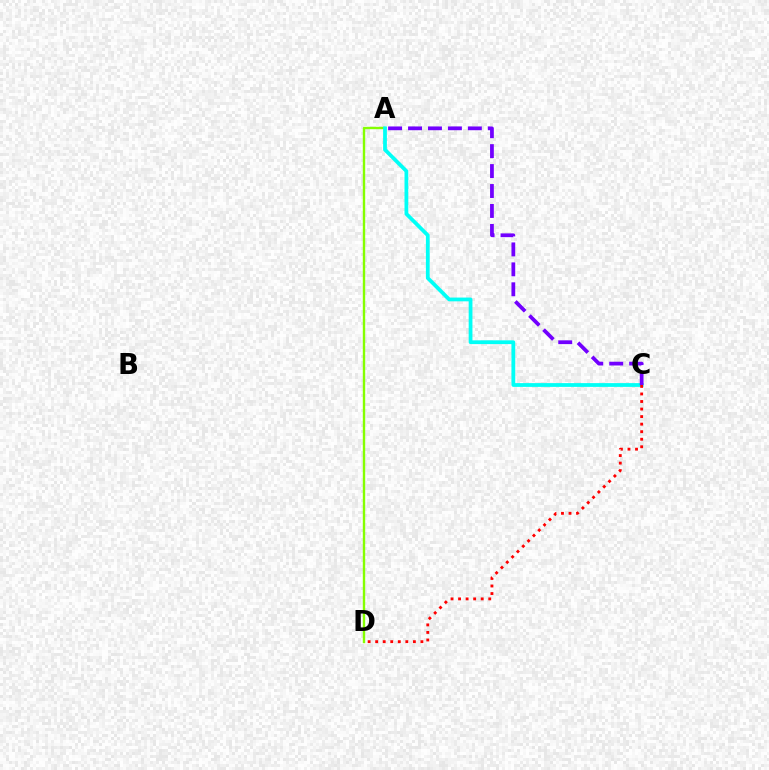{('A', 'D'): [{'color': '#84ff00', 'line_style': 'solid', 'thickness': 1.72}], ('A', 'C'): [{'color': '#00fff6', 'line_style': 'solid', 'thickness': 2.71}, {'color': '#7200ff', 'line_style': 'dashed', 'thickness': 2.71}], ('C', 'D'): [{'color': '#ff0000', 'line_style': 'dotted', 'thickness': 2.05}]}